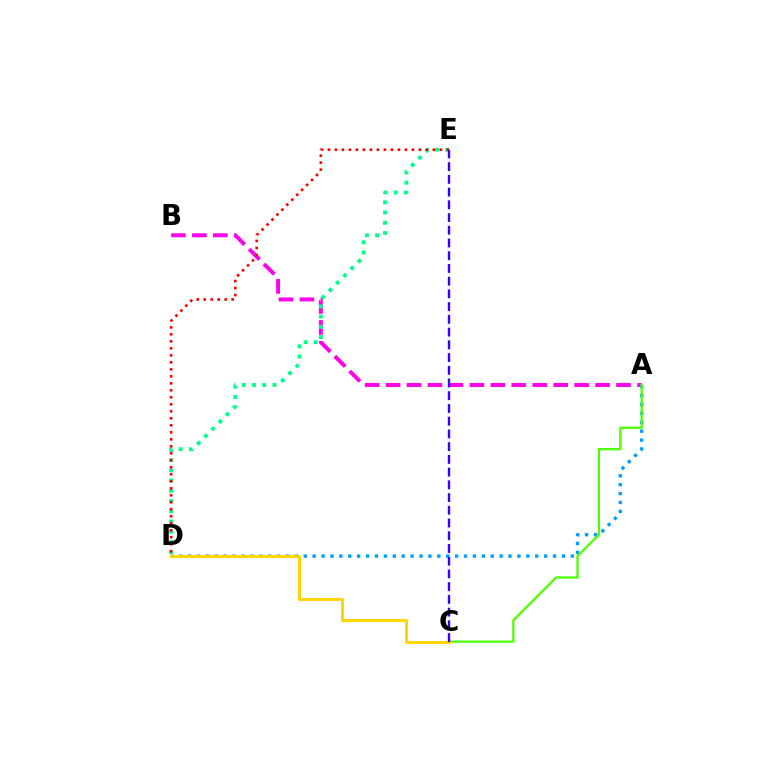{('A', 'B'): [{'color': '#ff00ed', 'line_style': 'dashed', 'thickness': 2.85}], ('A', 'D'): [{'color': '#009eff', 'line_style': 'dotted', 'thickness': 2.42}], ('D', 'E'): [{'color': '#00ff86', 'line_style': 'dotted', 'thickness': 2.78}, {'color': '#ff0000', 'line_style': 'dotted', 'thickness': 1.9}], ('A', 'C'): [{'color': '#4fff00', 'line_style': 'solid', 'thickness': 1.65}], ('C', 'D'): [{'color': '#ffd500', 'line_style': 'solid', 'thickness': 2.14}], ('C', 'E'): [{'color': '#3700ff', 'line_style': 'dashed', 'thickness': 1.73}]}